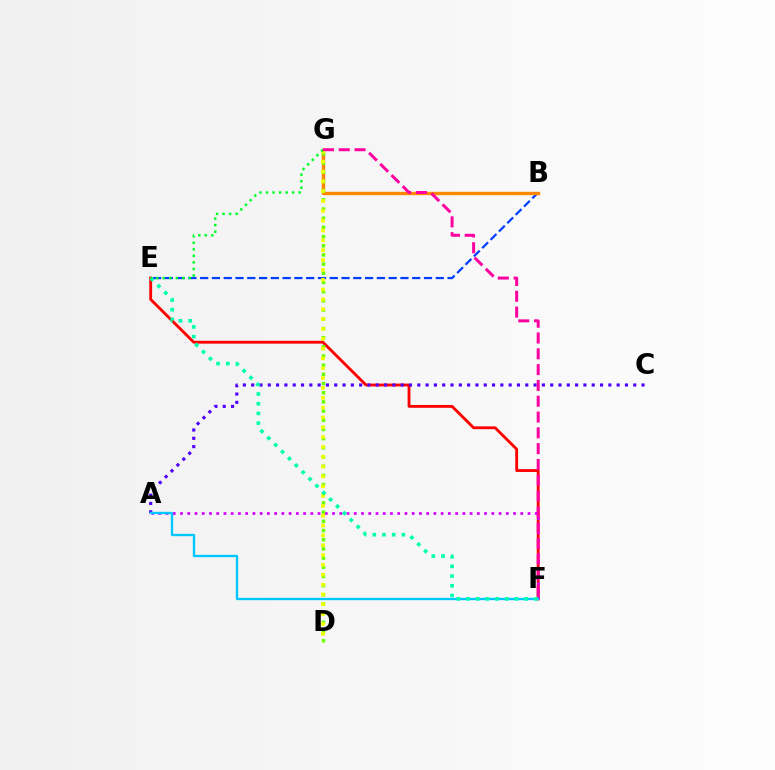{('E', 'F'): [{'color': '#ff0000', 'line_style': 'solid', 'thickness': 2.04}, {'color': '#00ffaf', 'line_style': 'dotted', 'thickness': 2.63}], ('B', 'E'): [{'color': '#003fff', 'line_style': 'dashed', 'thickness': 1.6}], ('A', 'F'): [{'color': '#d600ff', 'line_style': 'dotted', 'thickness': 1.97}, {'color': '#00c7ff', 'line_style': 'solid', 'thickness': 1.67}], ('B', 'G'): [{'color': '#ff8800', 'line_style': 'solid', 'thickness': 2.42}], ('A', 'C'): [{'color': '#4f00ff', 'line_style': 'dotted', 'thickness': 2.26}], ('D', 'G'): [{'color': '#66ff00', 'line_style': 'dotted', 'thickness': 2.5}, {'color': '#eeff00', 'line_style': 'dotted', 'thickness': 2.67}], ('E', 'G'): [{'color': '#00ff27', 'line_style': 'dotted', 'thickness': 1.77}], ('F', 'G'): [{'color': '#ff00a0', 'line_style': 'dashed', 'thickness': 2.15}]}